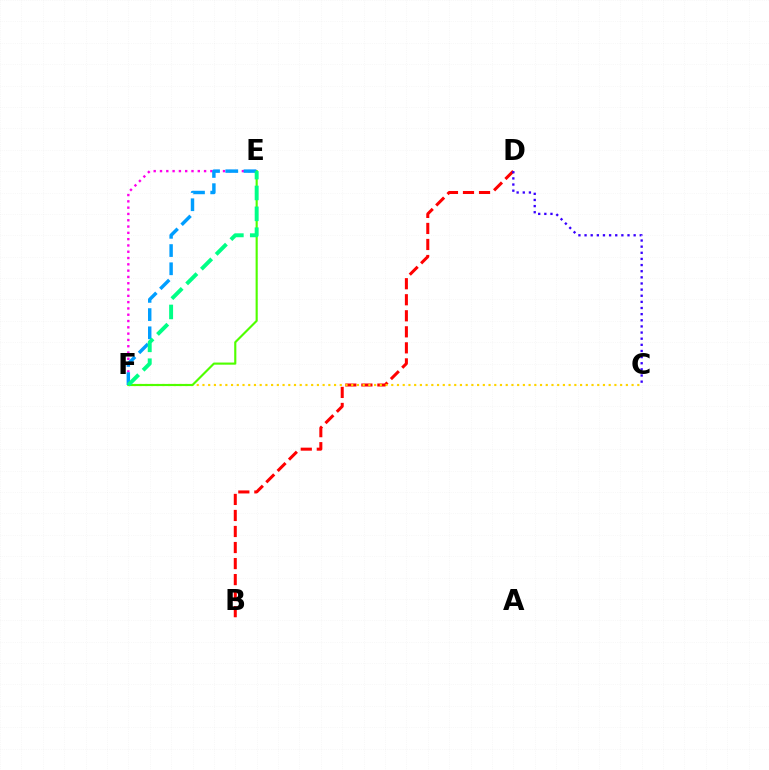{('B', 'D'): [{'color': '#ff0000', 'line_style': 'dashed', 'thickness': 2.18}], ('E', 'F'): [{'color': '#ff00ed', 'line_style': 'dotted', 'thickness': 1.71}, {'color': '#4fff00', 'line_style': 'solid', 'thickness': 1.54}, {'color': '#009eff', 'line_style': 'dashed', 'thickness': 2.48}, {'color': '#00ff86', 'line_style': 'dashed', 'thickness': 2.84}], ('C', 'F'): [{'color': '#ffd500', 'line_style': 'dotted', 'thickness': 1.55}], ('C', 'D'): [{'color': '#3700ff', 'line_style': 'dotted', 'thickness': 1.67}]}